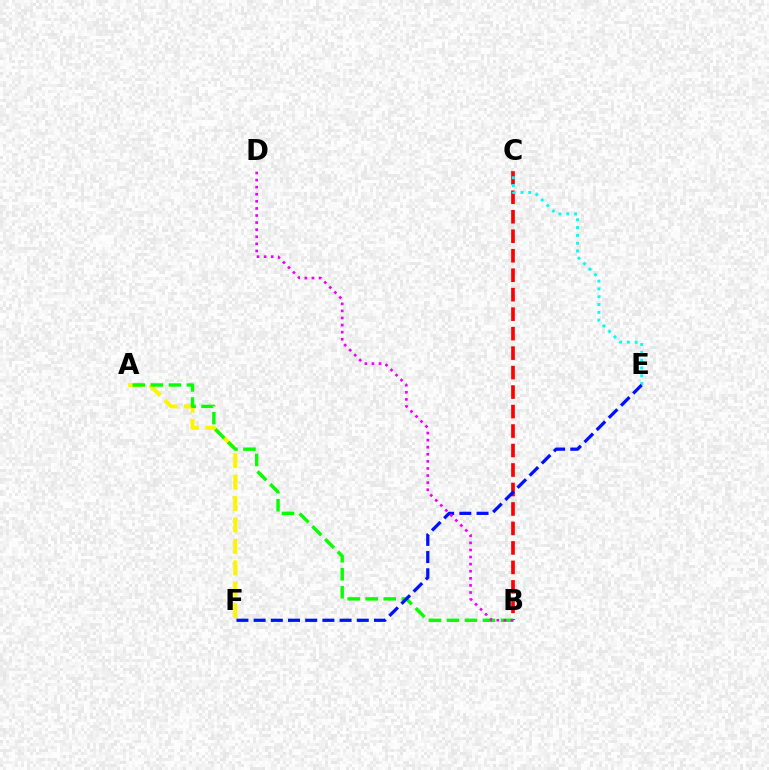{('B', 'C'): [{'color': '#ff0000', 'line_style': 'dashed', 'thickness': 2.65}], ('C', 'E'): [{'color': '#00fff6', 'line_style': 'dotted', 'thickness': 2.12}], ('A', 'F'): [{'color': '#fcf500', 'line_style': 'dashed', 'thickness': 2.91}], ('A', 'B'): [{'color': '#08ff00', 'line_style': 'dashed', 'thickness': 2.45}], ('E', 'F'): [{'color': '#0010ff', 'line_style': 'dashed', 'thickness': 2.34}], ('B', 'D'): [{'color': '#ee00ff', 'line_style': 'dotted', 'thickness': 1.93}]}